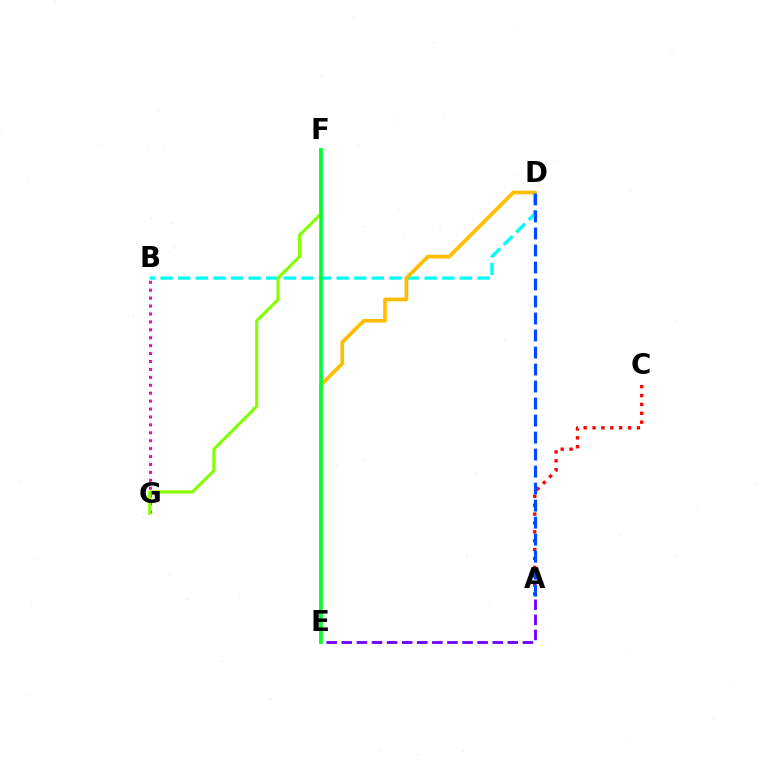{('A', 'C'): [{'color': '#ff0000', 'line_style': 'dotted', 'thickness': 2.41}], ('A', 'E'): [{'color': '#7200ff', 'line_style': 'dashed', 'thickness': 2.05}], ('B', 'D'): [{'color': '#00fff6', 'line_style': 'dashed', 'thickness': 2.39}], ('D', 'E'): [{'color': '#ffbd00', 'line_style': 'solid', 'thickness': 2.67}], ('B', 'G'): [{'color': '#ff00cf', 'line_style': 'dotted', 'thickness': 2.15}], ('F', 'G'): [{'color': '#84ff00', 'line_style': 'solid', 'thickness': 2.23}], ('A', 'D'): [{'color': '#004bff', 'line_style': 'dashed', 'thickness': 2.31}], ('E', 'F'): [{'color': '#00ff39', 'line_style': 'solid', 'thickness': 2.6}]}